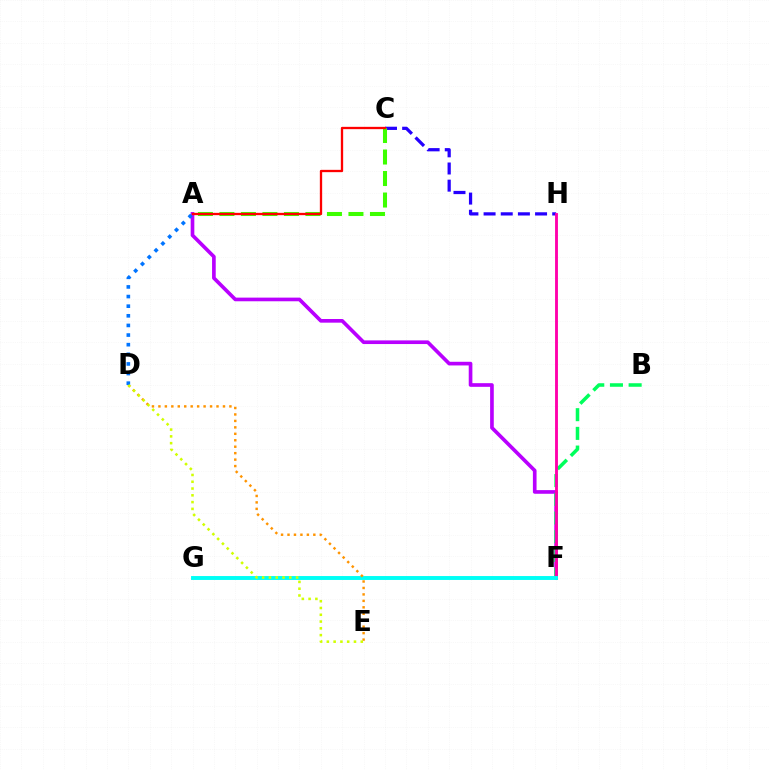{('A', 'F'): [{'color': '#b900ff', 'line_style': 'solid', 'thickness': 2.63}], ('C', 'H'): [{'color': '#2500ff', 'line_style': 'dashed', 'thickness': 2.33}], ('B', 'F'): [{'color': '#00ff5c', 'line_style': 'dashed', 'thickness': 2.54}], ('F', 'H'): [{'color': '#ff00ac', 'line_style': 'solid', 'thickness': 2.07}], ('F', 'G'): [{'color': '#00fff6', 'line_style': 'solid', 'thickness': 2.81}], ('D', 'E'): [{'color': '#ff9400', 'line_style': 'dotted', 'thickness': 1.75}, {'color': '#d1ff00', 'line_style': 'dotted', 'thickness': 1.84}], ('A', 'D'): [{'color': '#0074ff', 'line_style': 'dotted', 'thickness': 2.62}], ('A', 'C'): [{'color': '#3dff00', 'line_style': 'dashed', 'thickness': 2.92}, {'color': '#ff0000', 'line_style': 'solid', 'thickness': 1.67}]}